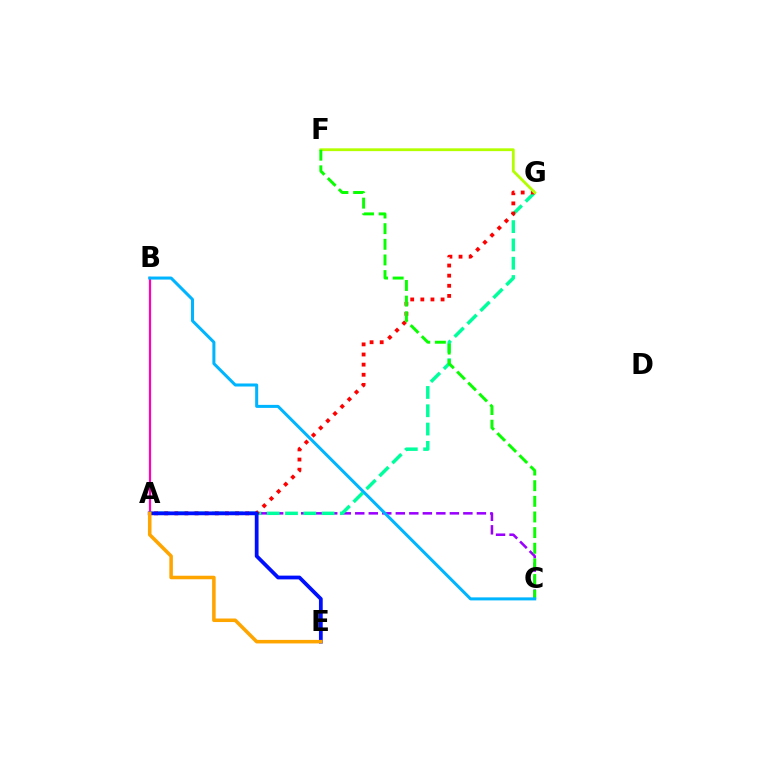{('A', 'B'): [{'color': '#ff00bd', 'line_style': 'solid', 'thickness': 1.61}], ('A', 'C'): [{'color': '#9b00ff', 'line_style': 'dashed', 'thickness': 1.84}], ('A', 'G'): [{'color': '#00ff9d', 'line_style': 'dashed', 'thickness': 2.49}, {'color': '#ff0000', 'line_style': 'dotted', 'thickness': 2.75}], ('A', 'E'): [{'color': '#0010ff', 'line_style': 'solid', 'thickness': 2.71}, {'color': '#ffa500', 'line_style': 'solid', 'thickness': 2.55}], ('F', 'G'): [{'color': '#b3ff00', 'line_style': 'solid', 'thickness': 2.01}], ('C', 'F'): [{'color': '#08ff00', 'line_style': 'dashed', 'thickness': 2.12}], ('B', 'C'): [{'color': '#00b5ff', 'line_style': 'solid', 'thickness': 2.18}]}